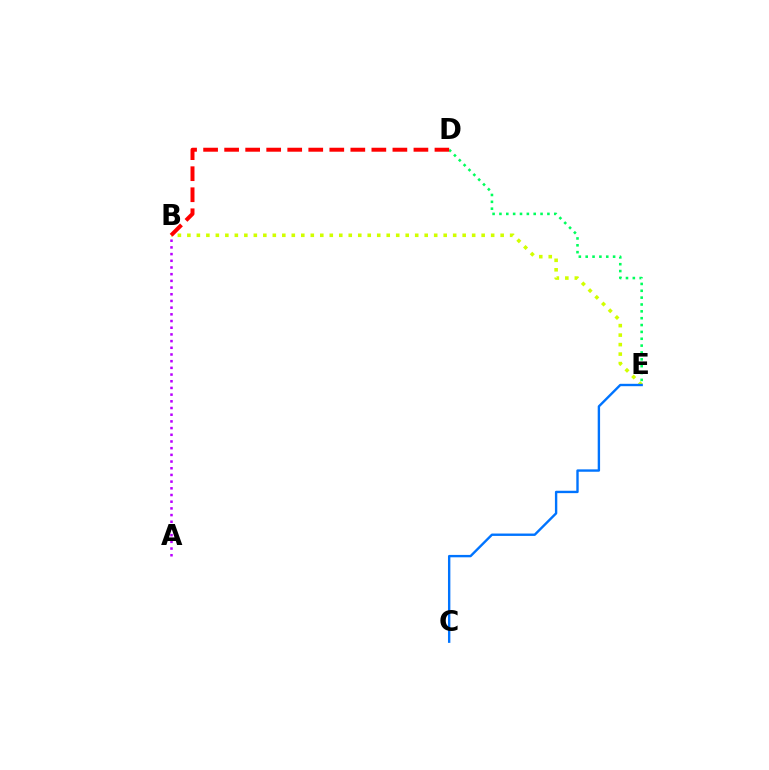{('A', 'B'): [{'color': '#b900ff', 'line_style': 'dotted', 'thickness': 1.82}], ('D', 'E'): [{'color': '#00ff5c', 'line_style': 'dotted', 'thickness': 1.86}], ('B', 'E'): [{'color': '#d1ff00', 'line_style': 'dotted', 'thickness': 2.58}], ('B', 'D'): [{'color': '#ff0000', 'line_style': 'dashed', 'thickness': 2.86}], ('C', 'E'): [{'color': '#0074ff', 'line_style': 'solid', 'thickness': 1.72}]}